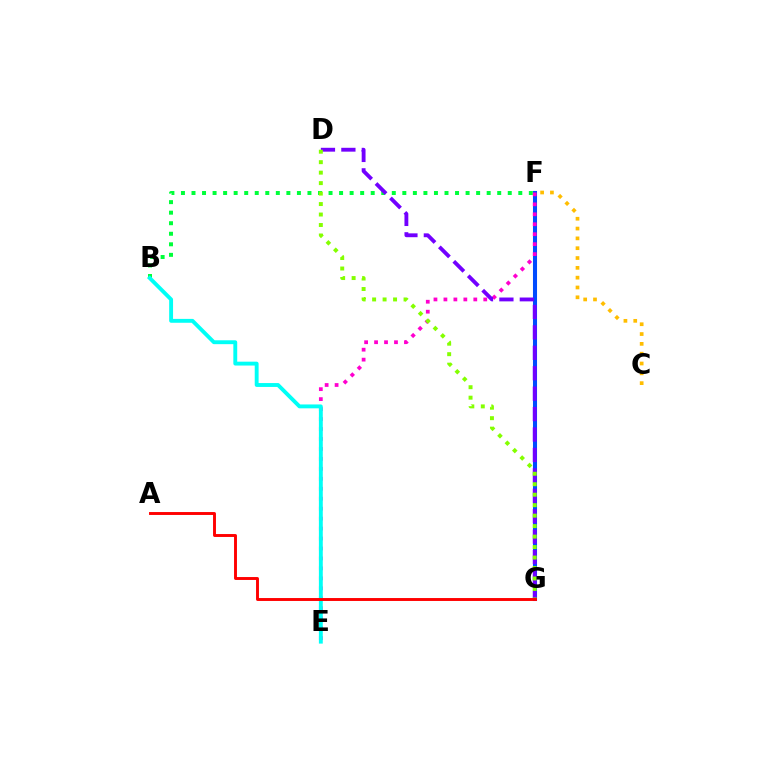{('F', 'G'): [{'color': '#004bff', 'line_style': 'solid', 'thickness': 2.92}], ('B', 'F'): [{'color': '#00ff39', 'line_style': 'dotted', 'thickness': 2.86}], ('E', 'F'): [{'color': '#ff00cf', 'line_style': 'dotted', 'thickness': 2.71}], ('D', 'G'): [{'color': '#7200ff', 'line_style': 'dashed', 'thickness': 2.77}, {'color': '#84ff00', 'line_style': 'dotted', 'thickness': 2.85}], ('B', 'E'): [{'color': '#00fff6', 'line_style': 'solid', 'thickness': 2.79}], ('A', 'G'): [{'color': '#ff0000', 'line_style': 'solid', 'thickness': 2.1}], ('C', 'F'): [{'color': '#ffbd00', 'line_style': 'dotted', 'thickness': 2.67}]}